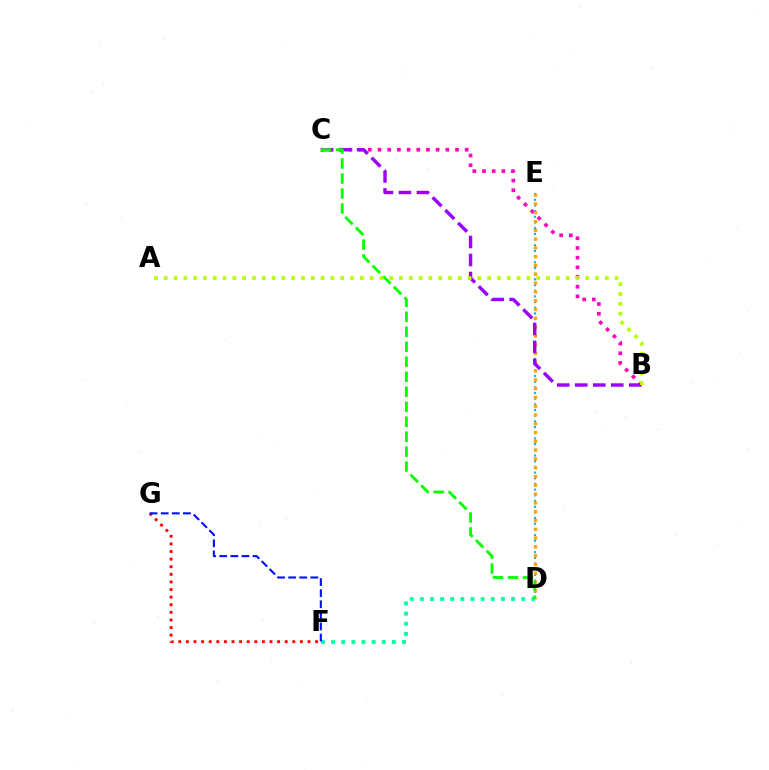{('B', 'C'): [{'color': '#ff00bd', 'line_style': 'dotted', 'thickness': 2.63}, {'color': '#9b00ff', 'line_style': 'dashed', 'thickness': 2.45}], ('D', 'E'): [{'color': '#00b5ff', 'line_style': 'dotted', 'thickness': 1.54}, {'color': '#ffa500', 'line_style': 'dotted', 'thickness': 2.39}], ('D', 'F'): [{'color': '#00ff9d', 'line_style': 'dotted', 'thickness': 2.75}], ('C', 'D'): [{'color': '#08ff00', 'line_style': 'dashed', 'thickness': 2.04}], ('A', 'B'): [{'color': '#b3ff00', 'line_style': 'dotted', 'thickness': 2.66}], ('F', 'G'): [{'color': '#ff0000', 'line_style': 'dotted', 'thickness': 2.07}, {'color': '#0010ff', 'line_style': 'dashed', 'thickness': 1.51}]}